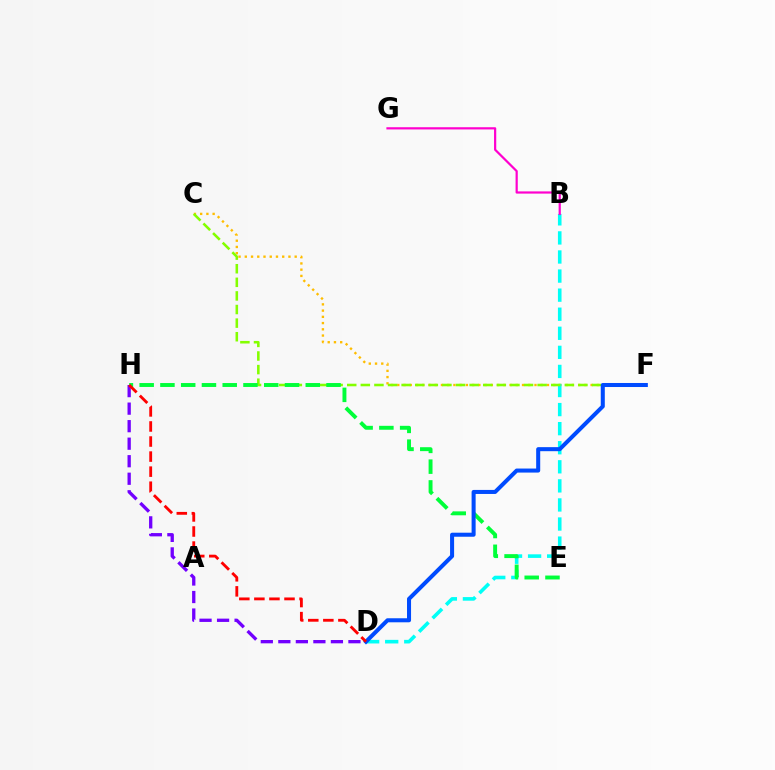{('C', 'F'): [{'color': '#ffbd00', 'line_style': 'dotted', 'thickness': 1.69}, {'color': '#84ff00', 'line_style': 'dashed', 'thickness': 1.85}], ('B', 'D'): [{'color': '#00fff6', 'line_style': 'dashed', 'thickness': 2.59}], ('E', 'H'): [{'color': '#00ff39', 'line_style': 'dashed', 'thickness': 2.82}], ('D', 'H'): [{'color': '#7200ff', 'line_style': 'dashed', 'thickness': 2.38}, {'color': '#ff0000', 'line_style': 'dashed', 'thickness': 2.05}], ('D', 'F'): [{'color': '#004bff', 'line_style': 'solid', 'thickness': 2.91}], ('B', 'G'): [{'color': '#ff00cf', 'line_style': 'solid', 'thickness': 1.59}]}